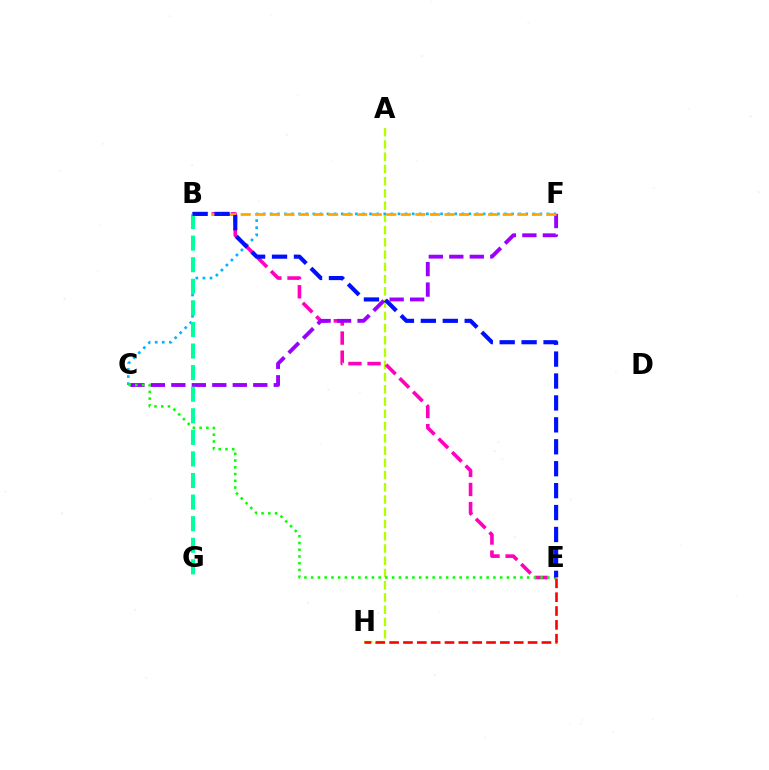{('A', 'H'): [{'color': '#b3ff00', 'line_style': 'dashed', 'thickness': 1.66}], ('E', 'H'): [{'color': '#ff0000', 'line_style': 'dashed', 'thickness': 1.88}], ('B', 'E'): [{'color': '#ff00bd', 'line_style': 'dashed', 'thickness': 2.6}, {'color': '#0010ff', 'line_style': 'dashed', 'thickness': 2.98}], ('C', 'F'): [{'color': '#00b5ff', 'line_style': 'dotted', 'thickness': 1.93}, {'color': '#9b00ff', 'line_style': 'dashed', 'thickness': 2.78}], ('B', 'F'): [{'color': '#ffa500', 'line_style': 'dashed', 'thickness': 1.98}], ('C', 'E'): [{'color': '#08ff00', 'line_style': 'dotted', 'thickness': 1.83}], ('B', 'G'): [{'color': '#00ff9d', 'line_style': 'dashed', 'thickness': 2.93}]}